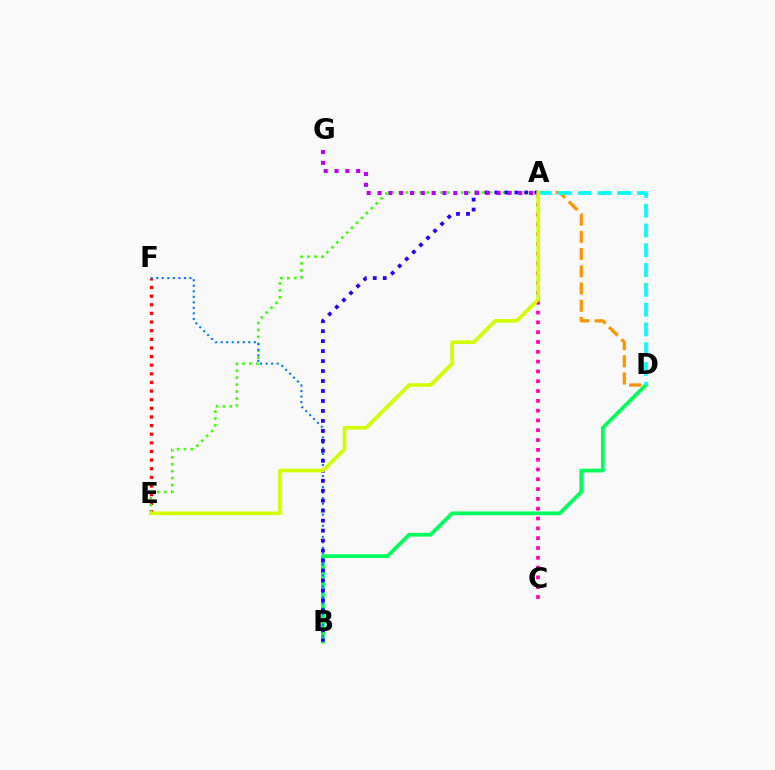{('E', 'F'): [{'color': '#ff0000', 'line_style': 'dotted', 'thickness': 2.34}], ('B', 'D'): [{'color': '#00ff5c', 'line_style': 'solid', 'thickness': 2.7}], ('A', 'E'): [{'color': '#3dff00', 'line_style': 'dotted', 'thickness': 1.88}, {'color': '#d1ff00', 'line_style': 'solid', 'thickness': 2.61}], ('A', 'D'): [{'color': '#ff9400', 'line_style': 'dashed', 'thickness': 2.34}, {'color': '#00fff6', 'line_style': 'dashed', 'thickness': 2.69}], ('B', 'F'): [{'color': '#0074ff', 'line_style': 'dotted', 'thickness': 1.5}], ('A', 'B'): [{'color': '#2500ff', 'line_style': 'dotted', 'thickness': 2.71}], ('A', 'C'): [{'color': '#ff00ac', 'line_style': 'dotted', 'thickness': 2.66}], ('A', 'G'): [{'color': '#b900ff', 'line_style': 'dotted', 'thickness': 2.94}]}